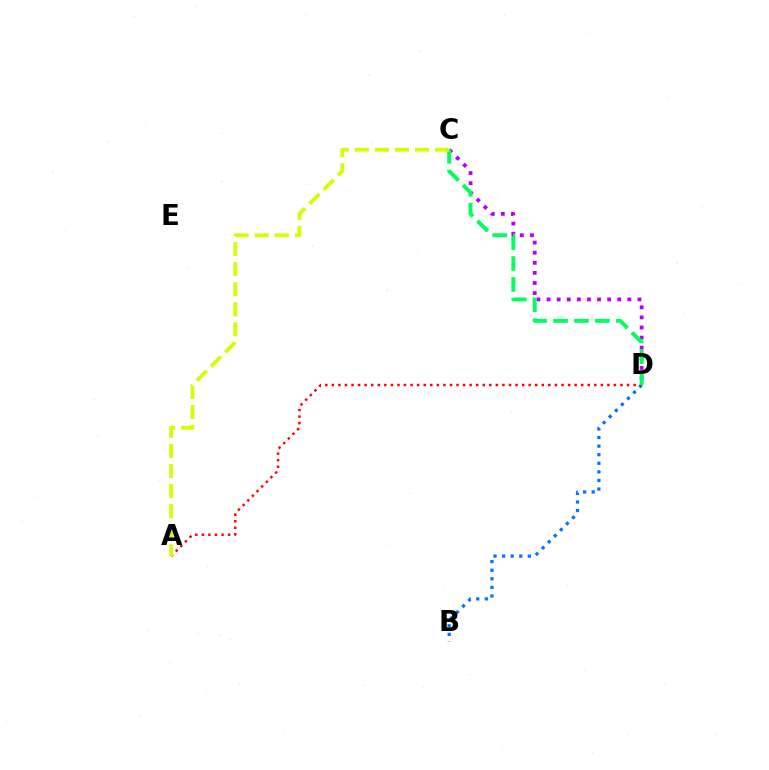{('B', 'D'): [{'color': '#0074ff', 'line_style': 'dotted', 'thickness': 2.33}], ('C', 'D'): [{'color': '#b900ff', 'line_style': 'dotted', 'thickness': 2.74}, {'color': '#00ff5c', 'line_style': 'dashed', 'thickness': 2.84}], ('A', 'D'): [{'color': '#ff0000', 'line_style': 'dotted', 'thickness': 1.78}], ('A', 'C'): [{'color': '#d1ff00', 'line_style': 'dashed', 'thickness': 2.73}]}